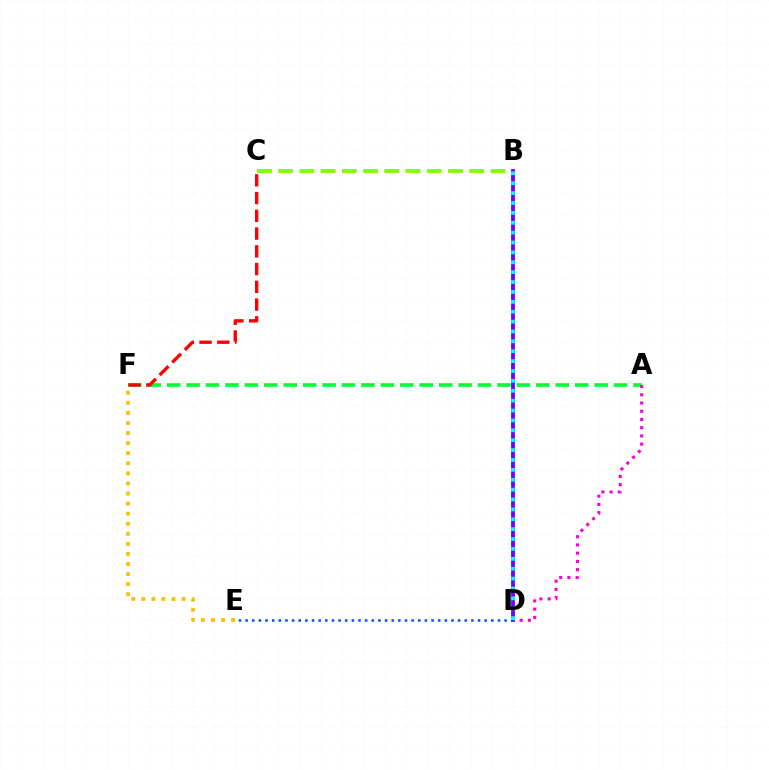{('B', 'C'): [{'color': '#84ff00', 'line_style': 'dashed', 'thickness': 2.88}], ('A', 'F'): [{'color': '#00ff39', 'line_style': 'dashed', 'thickness': 2.64}], ('B', 'D'): [{'color': '#7200ff', 'line_style': 'solid', 'thickness': 2.76}, {'color': '#00fff6', 'line_style': 'dotted', 'thickness': 2.69}], ('D', 'E'): [{'color': '#004bff', 'line_style': 'dotted', 'thickness': 1.8}], ('A', 'D'): [{'color': '#ff00cf', 'line_style': 'dotted', 'thickness': 2.24}], ('E', 'F'): [{'color': '#ffbd00', 'line_style': 'dotted', 'thickness': 2.74}], ('C', 'F'): [{'color': '#ff0000', 'line_style': 'dashed', 'thickness': 2.41}]}